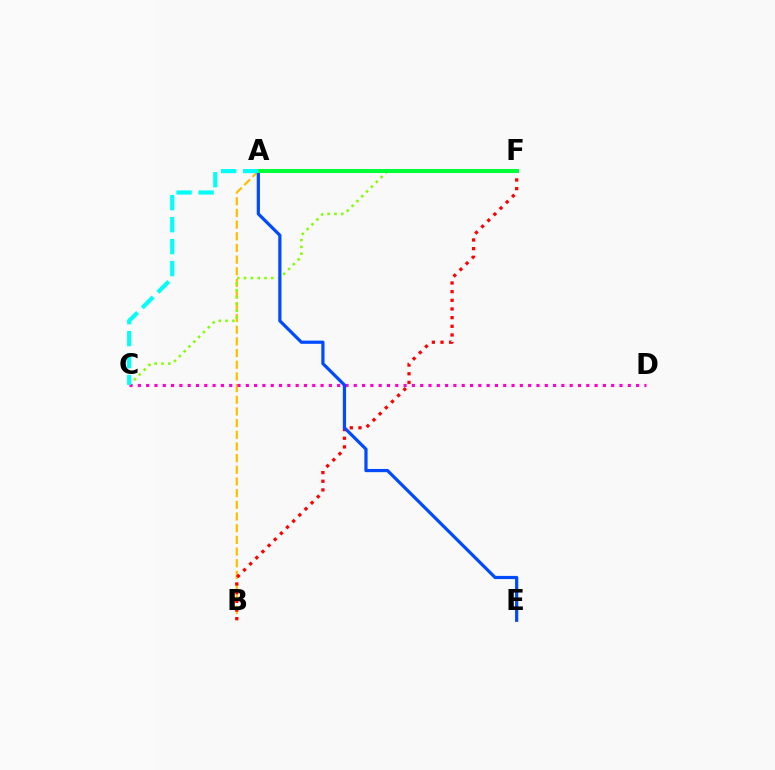{('A', 'B'): [{'color': '#ffbd00', 'line_style': 'dashed', 'thickness': 1.59}], ('C', 'F'): [{'color': '#84ff00', 'line_style': 'dotted', 'thickness': 1.85}], ('C', 'D'): [{'color': '#ff00cf', 'line_style': 'dotted', 'thickness': 2.26}], ('A', 'F'): [{'color': '#7200ff', 'line_style': 'dashed', 'thickness': 2.6}, {'color': '#00ff39', 'line_style': 'solid', 'thickness': 2.9}], ('B', 'F'): [{'color': '#ff0000', 'line_style': 'dotted', 'thickness': 2.35}], ('A', 'E'): [{'color': '#004bff', 'line_style': 'solid', 'thickness': 2.31}], ('A', 'C'): [{'color': '#00fff6', 'line_style': 'dashed', 'thickness': 2.99}]}